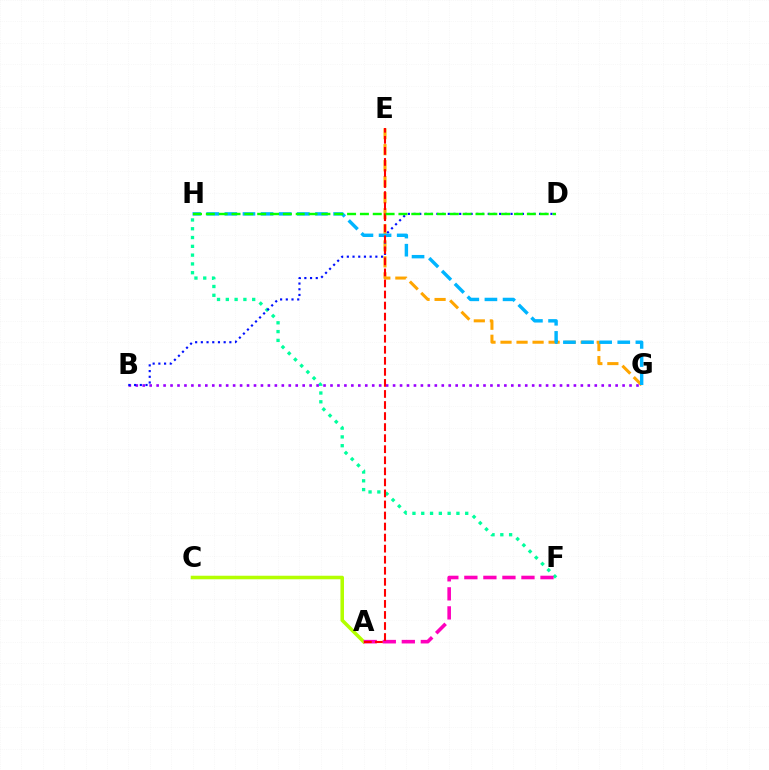{('F', 'H'): [{'color': '#00ff9d', 'line_style': 'dotted', 'thickness': 2.39}], ('A', 'C'): [{'color': '#b3ff00', 'line_style': 'solid', 'thickness': 2.55}], ('A', 'F'): [{'color': '#ff00bd', 'line_style': 'dashed', 'thickness': 2.59}], ('B', 'G'): [{'color': '#9b00ff', 'line_style': 'dotted', 'thickness': 1.89}], ('E', 'G'): [{'color': '#ffa500', 'line_style': 'dashed', 'thickness': 2.18}], ('B', 'D'): [{'color': '#0010ff', 'line_style': 'dotted', 'thickness': 1.55}], ('G', 'H'): [{'color': '#00b5ff', 'line_style': 'dashed', 'thickness': 2.46}], ('A', 'E'): [{'color': '#ff0000', 'line_style': 'dashed', 'thickness': 1.5}], ('D', 'H'): [{'color': '#08ff00', 'line_style': 'dashed', 'thickness': 1.74}]}